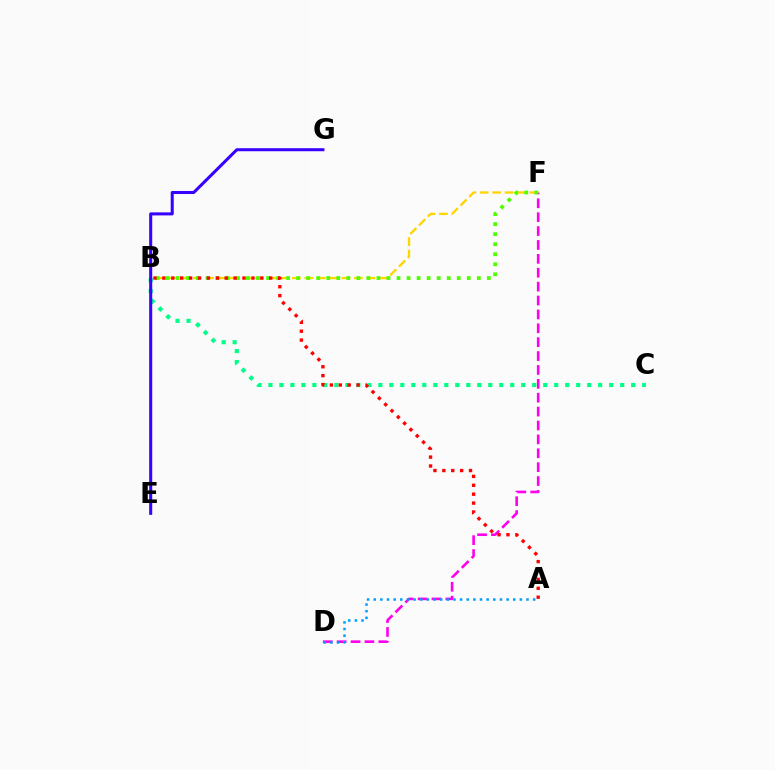{('D', 'F'): [{'color': '#ff00ed', 'line_style': 'dashed', 'thickness': 1.89}], ('A', 'D'): [{'color': '#009eff', 'line_style': 'dotted', 'thickness': 1.8}], ('B', 'C'): [{'color': '#00ff86', 'line_style': 'dotted', 'thickness': 2.99}], ('B', 'F'): [{'color': '#ffd500', 'line_style': 'dashed', 'thickness': 1.69}, {'color': '#4fff00', 'line_style': 'dotted', 'thickness': 2.73}], ('E', 'G'): [{'color': '#3700ff', 'line_style': 'solid', 'thickness': 2.19}], ('A', 'B'): [{'color': '#ff0000', 'line_style': 'dotted', 'thickness': 2.42}]}